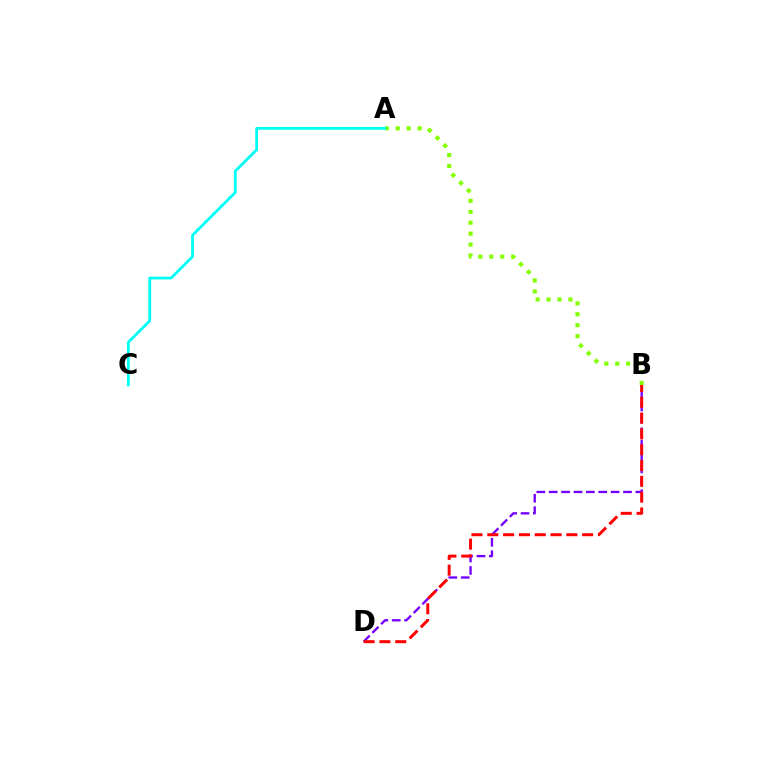{('B', 'D'): [{'color': '#7200ff', 'line_style': 'dashed', 'thickness': 1.68}, {'color': '#ff0000', 'line_style': 'dashed', 'thickness': 2.15}], ('A', 'B'): [{'color': '#84ff00', 'line_style': 'dotted', 'thickness': 2.97}], ('A', 'C'): [{'color': '#00fff6', 'line_style': 'solid', 'thickness': 2.0}]}